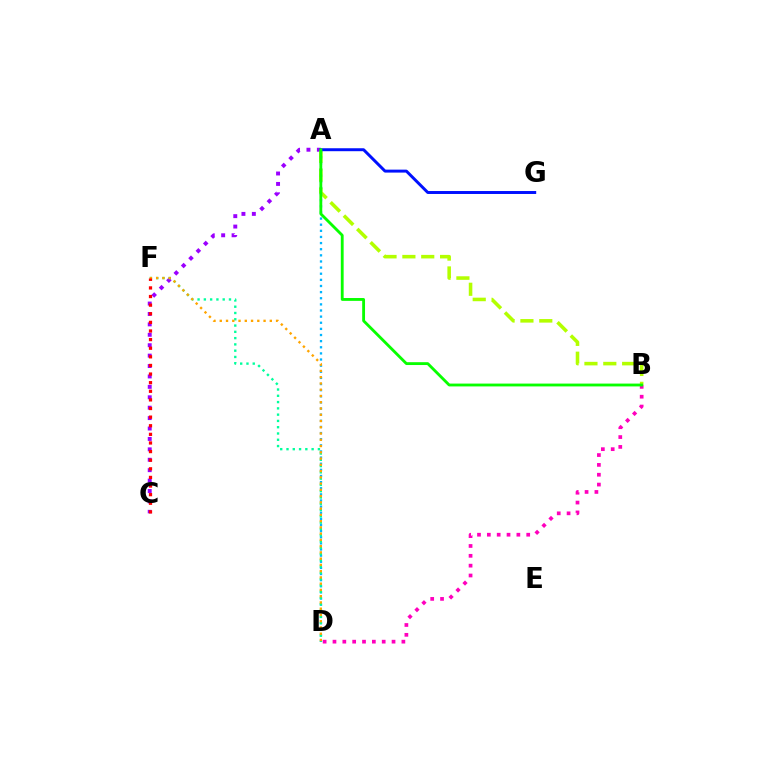{('A', 'C'): [{'color': '#9b00ff', 'line_style': 'dotted', 'thickness': 2.83}], ('B', 'D'): [{'color': '#ff00bd', 'line_style': 'dotted', 'thickness': 2.67}], ('A', 'B'): [{'color': '#b3ff00', 'line_style': 'dashed', 'thickness': 2.56}, {'color': '#08ff00', 'line_style': 'solid', 'thickness': 2.04}], ('A', 'G'): [{'color': '#0010ff', 'line_style': 'solid', 'thickness': 2.13}], ('A', 'D'): [{'color': '#00b5ff', 'line_style': 'dotted', 'thickness': 1.67}], ('D', 'F'): [{'color': '#00ff9d', 'line_style': 'dotted', 'thickness': 1.71}, {'color': '#ffa500', 'line_style': 'dotted', 'thickness': 1.7}], ('C', 'F'): [{'color': '#ff0000', 'line_style': 'dotted', 'thickness': 2.34}]}